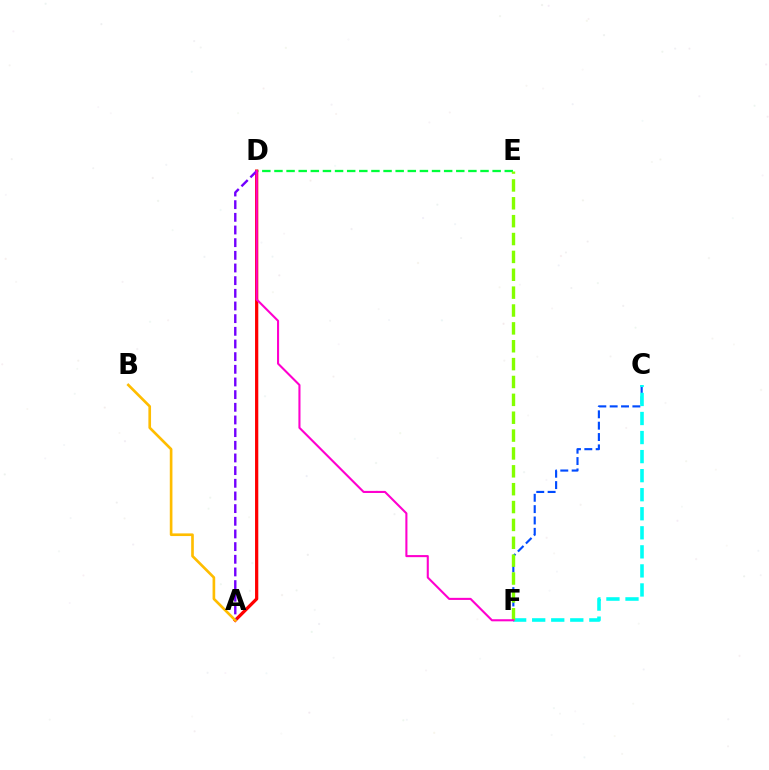{('D', 'E'): [{'color': '#00ff39', 'line_style': 'dashed', 'thickness': 1.65}], ('A', 'D'): [{'color': '#ff0000', 'line_style': 'solid', 'thickness': 2.33}, {'color': '#7200ff', 'line_style': 'dashed', 'thickness': 1.72}], ('C', 'F'): [{'color': '#004bff', 'line_style': 'dashed', 'thickness': 1.54}, {'color': '#00fff6', 'line_style': 'dashed', 'thickness': 2.59}], ('E', 'F'): [{'color': '#84ff00', 'line_style': 'dashed', 'thickness': 2.43}], ('D', 'F'): [{'color': '#ff00cf', 'line_style': 'solid', 'thickness': 1.51}], ('A', 'B'): [{'color': '#ffbd00', 'line_style': 'solid', 'thickness': 1.91}]}